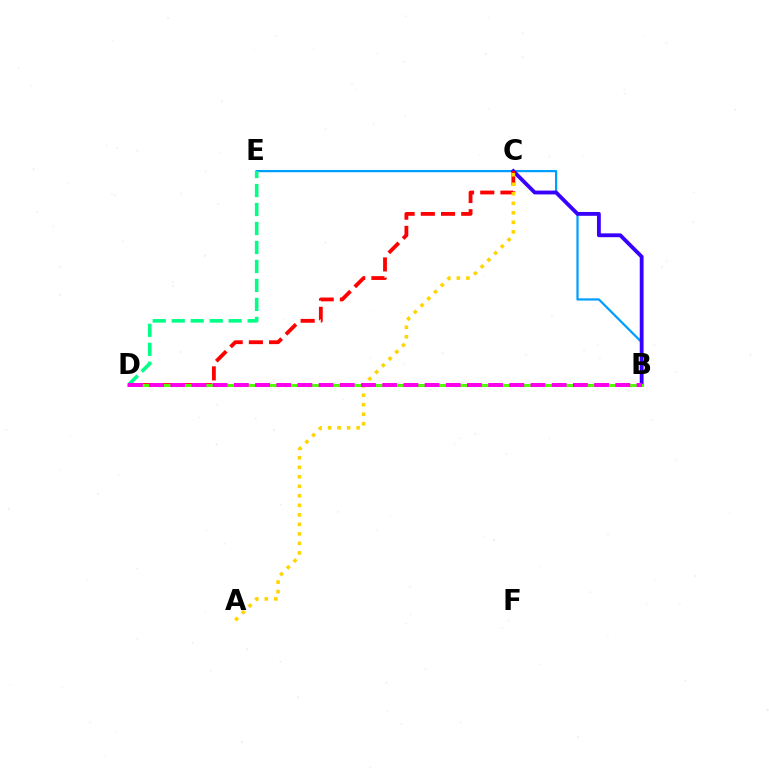{('B', 'E'): [{'color': '#009eff', 'line_style': 'solid', 'thickness': 1.61}], ('B', 'C'): [{'color': '#3700ff', 'line_style': 'solid', 'thickness': 2.76}], ('C', 'D'): [{'color': '#ff0000', 'line_style': 'dashed', 'thickness': 2.75}], ('A', 'C'): [{'color': '#ffd500', 'line_style': 'dotted', 'thickness': 2.59}], ('B', 'D'): [{'color': '#4fff00', 'line_style': 'solid', 'thickness': 2.16}, {'color': '#ff00ed', 'line_style': 'dashed', 'thickness': 2.88}], ('D', 'E'): [{'color': '#00ff86', 'line_style': 'dashed', 'thickness': 2.58}]}